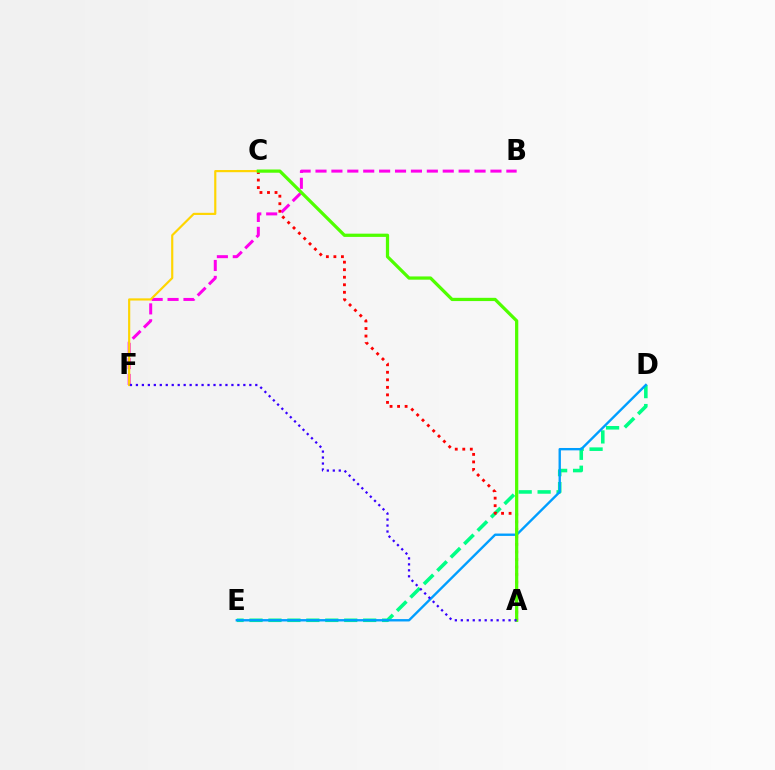{('B', 'F'): [{'color': '#ff00ed', 'line_style': 'dashed', 'thickness': 2.16}], ('D', 'E'): [{'color': '#00ff86', 'line_style': 'dashed', 'thickness': 2.57}, {'color': '#009eff', 'line_style': 'solid', 'thickness': 1.71}], ('A', 'C'): [{'color': '#ff0000', 'line_style': 'dotted', 'thickness': 2.05}, {'color': '#4fff00', 'line_style': 'solid', 'thickness': 2.33}], ('C', 'F'): [{'color': '#ffd500', 'line_style': 'solid', 'thickness': 1.56}], ('A', 'F'): [{'color': '#3700ff', 'line_style': 'dotted', 'thickness': 1.62}]}